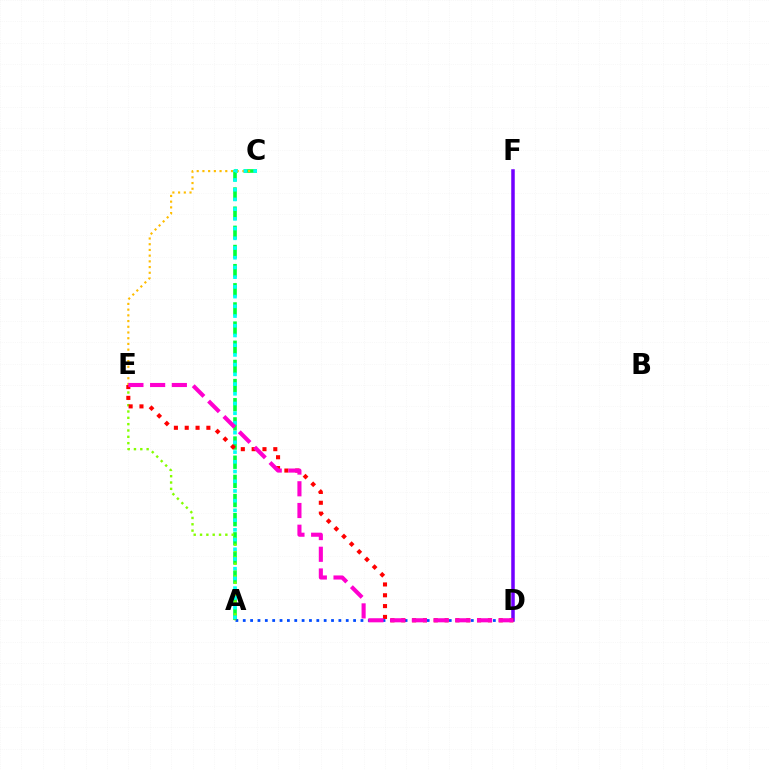{('A', 'C'): [{'color': '#00ff39', 'line_style': 'dashed', 'thickness': 2.6}, {'color': '#00fff6', 'line_style': 'dotted', 'thickness': 2.64}], ('A', 'D'): [{'color': '#004bff', 'line_style': 'dotted', 'thickness': 2.0}], ('A', 'E'): [{'color': '#84ff00', 'line_style': 'dotted', 'thickness': 1.72}], ('D', 'F'): [{'color': '#7200ff', 'line_style': 'solid', 'thickness': 2.53}], ('C', 'E'): [{'color': '#ffbd00', 'line_style': 'dotted', 'thickness': 1.55}], ('D', 'E'): [{'color': '#ff0000', 'line_style': 'dotted', 'thickness': 2.94}, {'color': '#ff00cf', 'line_style': 'dashed', 'thickness': 2.95}]}